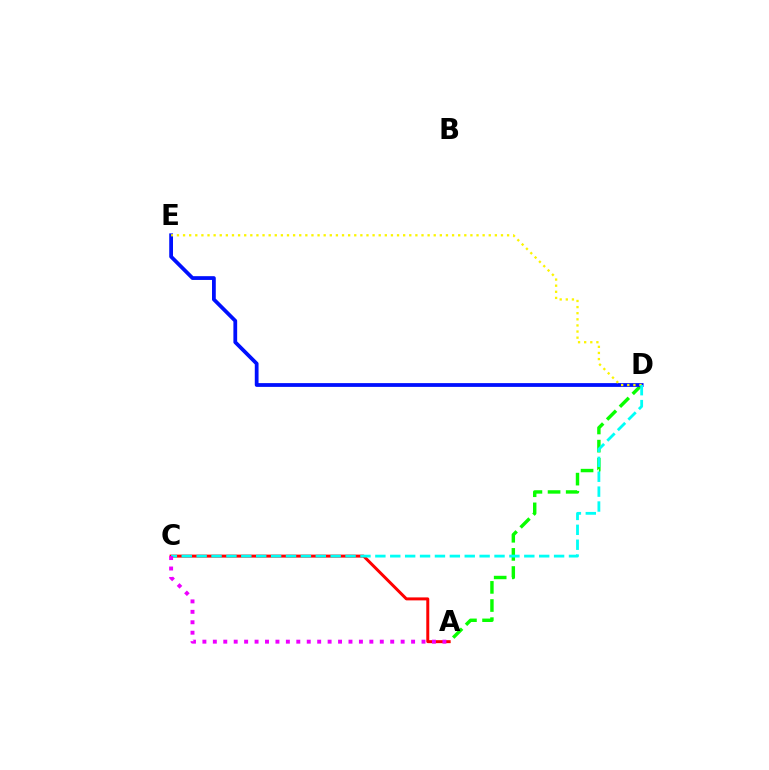{('A', 'D'): [{'color': '#08ff00', 'line_style': 'dashed', 'thickness': 2.46}], ('A', 'C'): [{'color': '#ff0000', 'line_style': 'solid', 'thickness': 2.14}, {'color': '#ee00ff', 'line_style': 'dotted', 'thickness': 2.83}], ('D', 'E'): [{'color': '#0010ff', 'line_style': 'solid', 'thickness': 2.71}, {'color': '#fcf500', 'line_style': 'dotted', 'thickness': 1.66}], ('C', 'D'): [{'color': '#00fff6', 'line_style': 'dashed', 'thickness': 2.02}]}